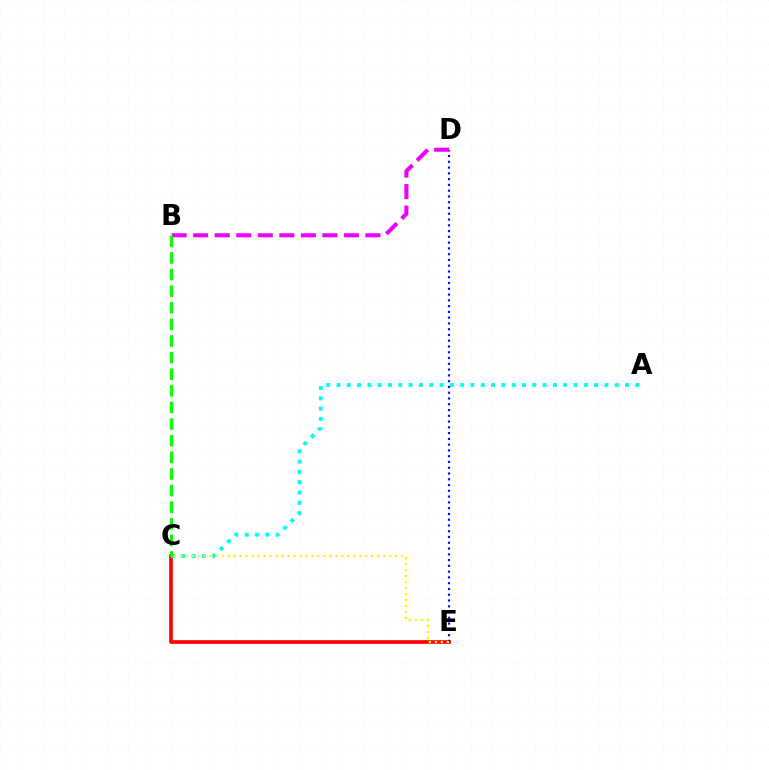{('C', 'E'): [{'color': '#ff0000', 'line_style': 'solid', 'thickness': 2.64}, {'color': '#fcf500', 'line_style': 'dotted', 'thickness': 1.63}], ('A', 'C'): [{'color': '#00fff6', 'line_style': 'dotted', 'thickness': 2.8}], ('D', 'E'): [{'color': '#0010ff', 'line_style': 'dotted', 'thickness': 1.57}], ('B', 'D'): [{'color': '#ee00ff', 'line_style': 'dashed', 'thickness': 2.93}], ('B', 'C'): [{'color': '#08ff00', 'line_style': 'dashed', 'thickness': 2.26}]}